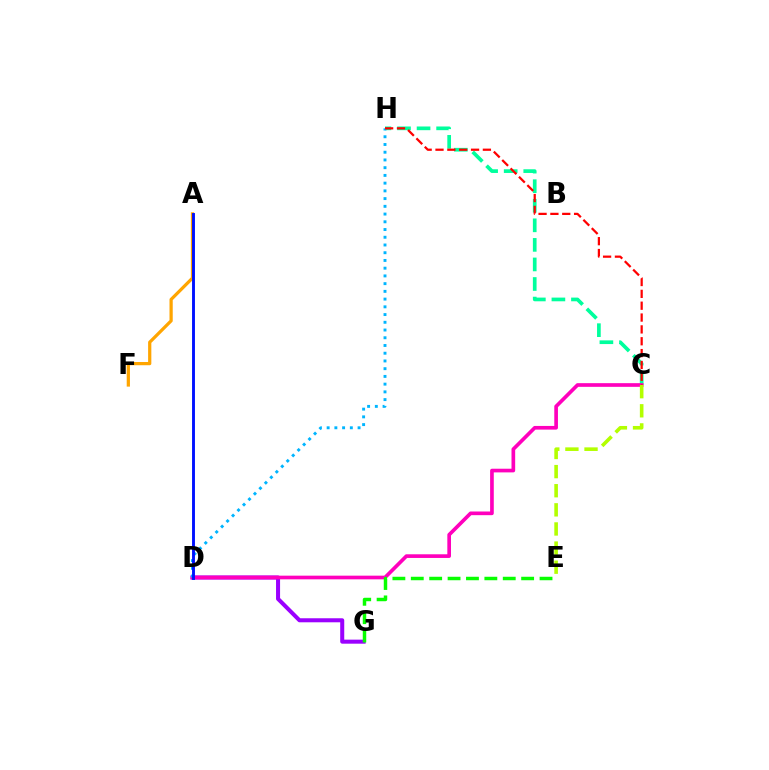{('C', 'H'): [{'color': '#00ff9d', 'line_style': 'dashed', 'thickness': 2.66}, {'color': '#ff0000', 'line_style': 'dashed', 'thickness': 1.61}], ('D', 'G'): [{'color': '#9b00ff', 'line_style': 'solid', 'thickness': 2.9}], ('A', 'F'): [{'color': '#ffa500', 'line_style': 'solid', 'thickness': 2.33}], ('C', 'D'): [{'color': '#ff00bd', 'line_style': 'solid', 'thickness': 2.64}], ('D', 'H'): [{'color': '#00b5ff', 'line_style': 'dotted', 'thickness': 2.1}], ('A', 'D'): [{'color': '#0010ff', 'line_style': 'solid', 'thickness': 2.08}], ('E', 'G'): [{'color': '#08ff00', 'line_style': 'dashed', 'thickness': 2.5}], ('C', 'E'): [{'color': '#b3ff00', 'line_style': 'dashed', 'thickness': 2.6}]}